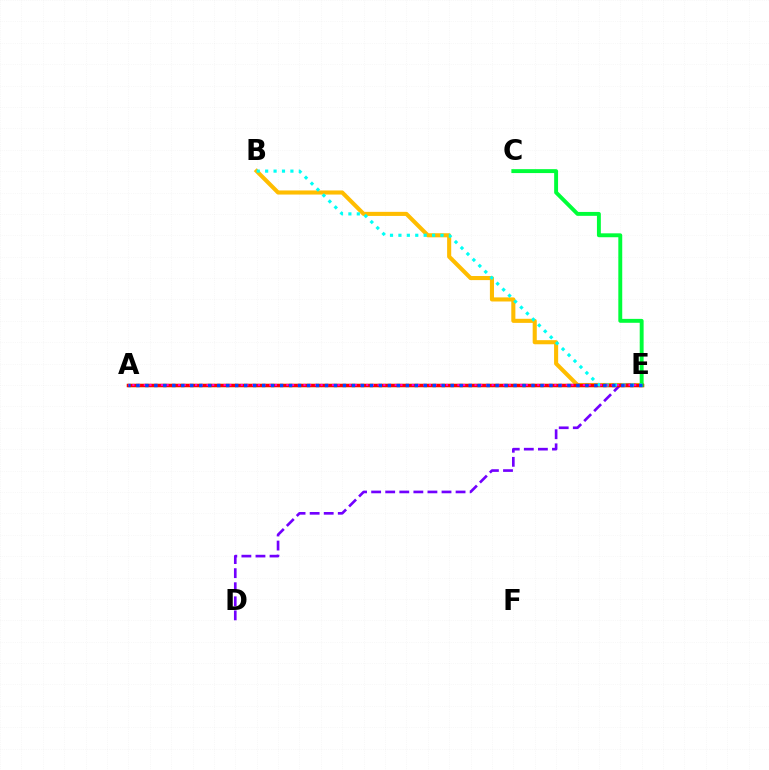{('B', 'E'): [{'color': '#ffbd00', 'line_style': 'solid', 'thickness': 2.95}, {'color': '#00fff6', 'line_style': 'dotted', 'thickness': 2.29}], ('A', 'E'): [{'color': '#84ff00', 'line_style': 'solid', 'thickness': 2.31}, {'color': '#ff0000', 'line_style': 'solid', 'thickness': 2.48}, {'color': '#ff00cf', 'line_style': 'dotted', 'thickness': 1.55}, {'color': '#004bff', 'line_style': 'dotted', 'thickness': 2.44}], ('D', 'E'): [{'color': '#7200ff', 'line_style': 'dashed', 'thickness': 1.91}], ('C', 'E'): [{'color': '#00ff39', 'line_style': 'solid', 'thickness': 2.82}]}